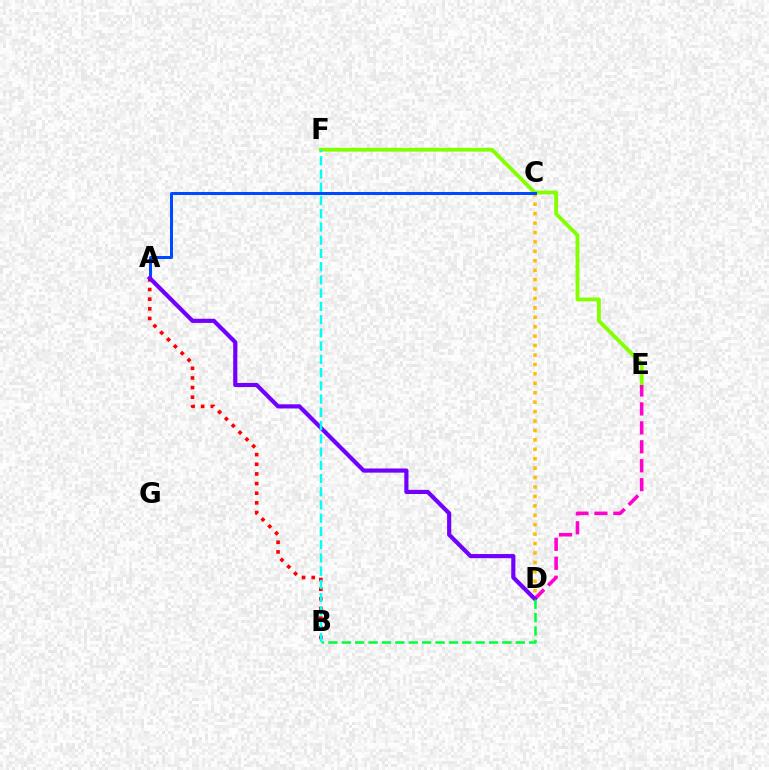{('A', 'B'): [{'color': '#ff0000', 'line_style': 'dotted', 'thickness': 2.62}], ('C', 'D'): [{'color': '#ffbd00', 'line_style': 'dotted', 'thickness': 2.56}], ('E', 'F'): [{'color': '#84ff00', 'line_style': 'solid', 'thickness': 2.76}], ('A', 'C'): [{'color': '#004bff', 'line_style': 'solid', 'thickness': 2.17}], ('D', 'E'): [{'color': '#ff00cf', 'line_style': 'dashed', 'thickness': 2.57}], ('A', 'D'): [{'color': '#7200ff', 'line_style': 'solid', 'thickness': 2.99}], ('B', 'D'): [{'color': '#00ff39', 'line_style': 'dashed', 'thickness': 1.82}], ('B', 'F'): [{'color': '#00fff6', 'line_style': 'dashed', 'thickness': 1.8}]}